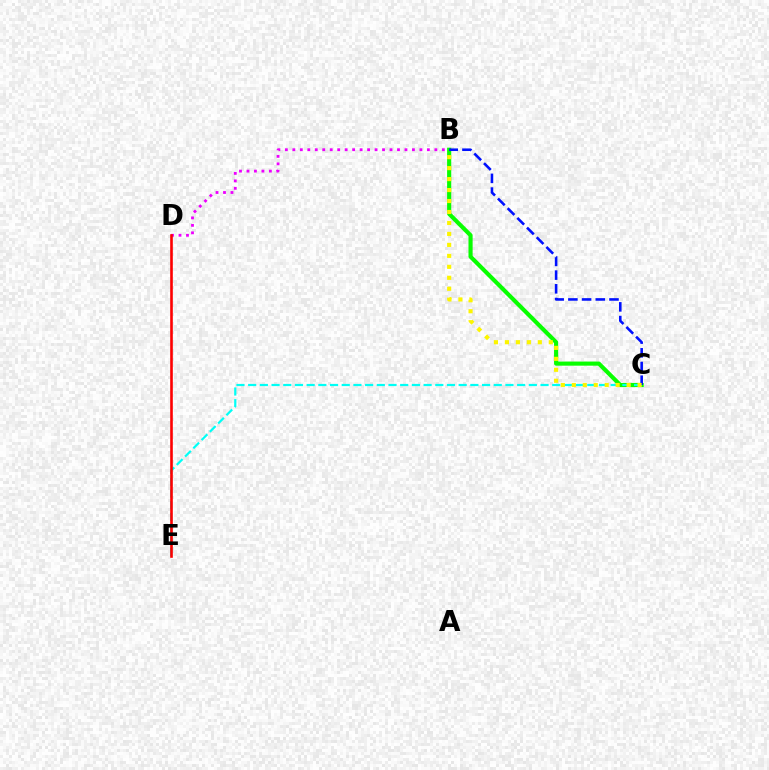{('B', 'C'): [{'color': '#08ff00', 'line_style': 'solid', 'thickness': 2.97}, {'color': '#0010ff', 'line_style': 'dashed', 'thickness': 1.86}, {'color': '#fcf500', 'line_style': 'dotted', 'thickness': 2.98}], ('C', 'E'): [{'color': '#00fff6', 'line_style': 'dashed', 'thickness': 1.59}], ('B', 'D'): [{'color': '#ee00ff', 'line_style': 'dotted', 'thickness': 2.03}], ('D', 'E'): [{'color': '#ff0000', 'line_style': 'solid', 'thickness': 1.89}]}